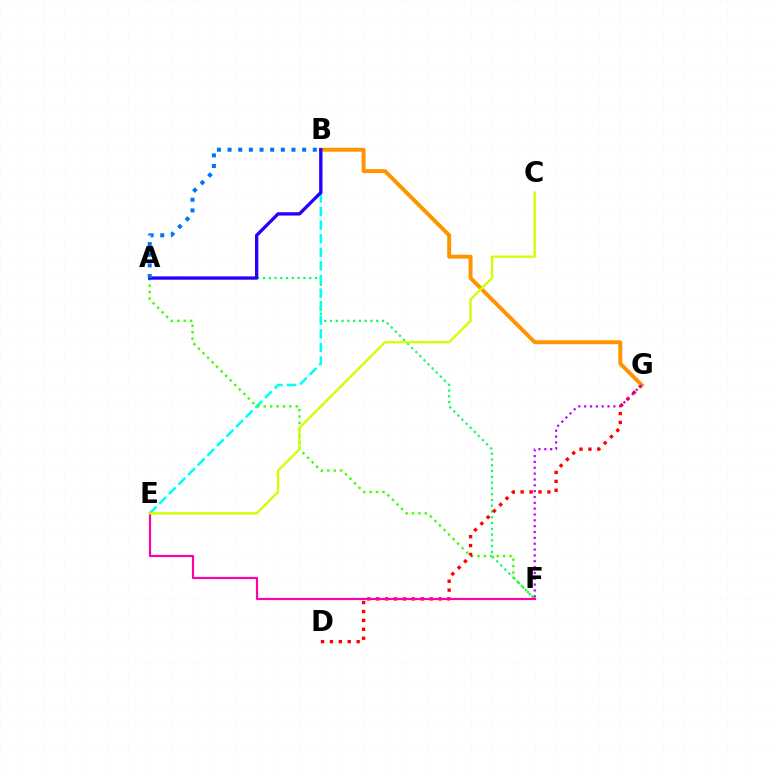{('A', 'F'): [{'color': '#00ff5c', 'line_style': 'dotted', 'thickness': 1.57}, {'color': '#3dff00', 'line_style': 'dotted', 'thickness': 1.74}], ('B', 'E'): [{'color': '#00fff6', 'line_style': 'dashed', 'thickness': 1.85}], ('D', 'G'): [{'color': '#ff0000', 'line_style': 'dotted', 'thickness': 2.42}], ('E', 'F'): [{'color': '#ff00ac', 'line_style': 'solid', 'thickness': 1.56}], ('B', 'G'): [{'color': '#ff9400', 'line_style': 'solid', 'thickness': 2.84}], ('F', 'G'): [{'color': '#b900ff', 'line_style': 'dotted', 'thickness': 1.59}], ('C', 'E'): [{'color': '#d1ff00', 'line_style': 'solid', 'thickness': 1.67}], ('A', 'B'): [{'color': '#2500ff', 'line_style': 'solid', 'thickness': 2.38}, {'color': '#0074ff', 'line_style': 'dotted', 'thickness': 2.89}]}